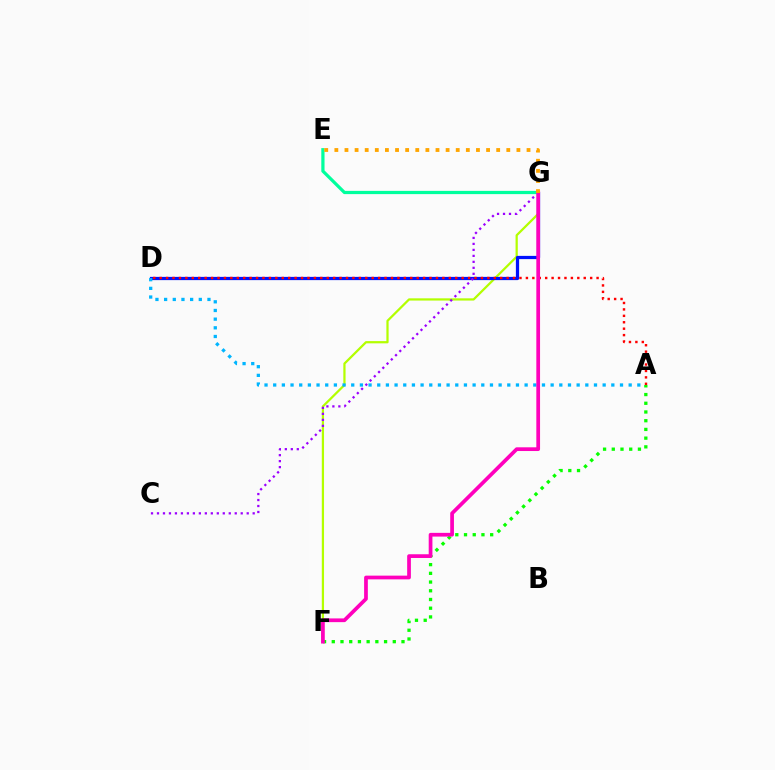{('F', 'G'): [{'color': '#b3ff00', 'line_style': 'solid', 'thickness': 1.61}, {'color': '#ff00bd', 'line_style': 'solid', 'thickness': 2.68}], ('D', 'G'): [{'color': '#0010ff', 'line_style': 'solid', 'thickness': 2.33}], ('A', 'D'): [{'color': '#00b5ff', 'line_style': 'dotted', 'thickness': 2.36}, {'color': '#ff0000', 'line_style': 'dotted', 'thickness': 1.75}], ('C', 'G'): [{'color': '#9b00ff', 'line_style': 'dotted', 'thickness': 1.63}], ('E', 'G'): [{'color': '#00ff9d', 'line_style': 'solid', 'thickness': 2.33}, {'color': '#ffa500', 'line_style': 'dotted', 'thickness': 2.75}], ('A', 'F'): [{'color': '#08ff00', 'line_style': 'dotted', 'thickness': 2.37}]}